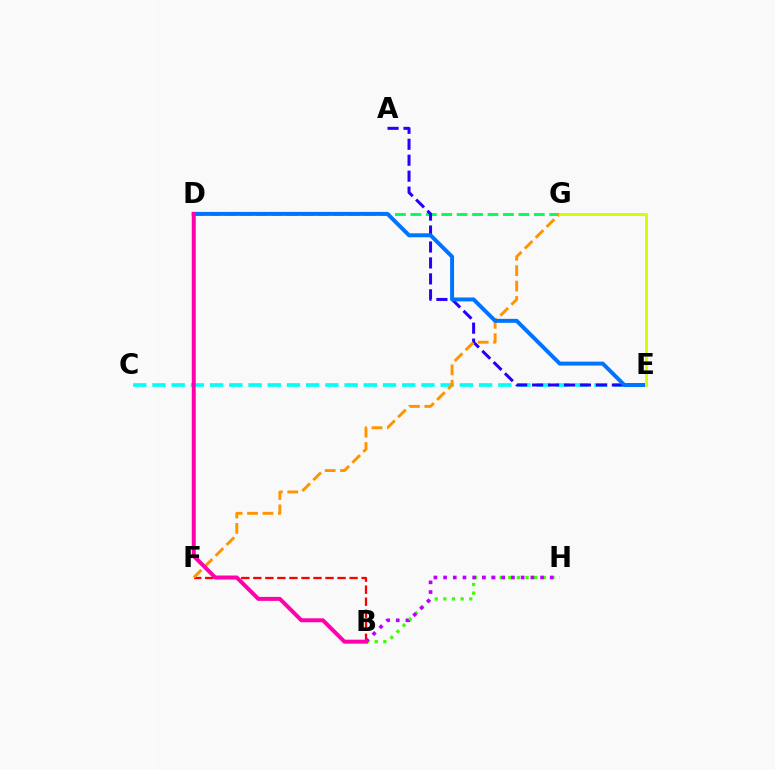{('B', 'F'): [{'color': '#ff0000', 'line_style': 'dashed', 'thickness': 1.63}], ('C', 'E'): [{'color': '#00fff6', 'line_style': 'dashed', 'thickness': 2.61}], ('D', 'G'): [{'color': '#00ff5c', 'line_style': 'dashed', 'thickness': 2.1}], ('A', 'E'): [{'color': '#2500ff', 'line_style': 'dashed', 'thickness': 2.17}], ('B', 'H'): [{'color': '#3dff00', 'line_style': 'dotted', 'thickness': 2.34}, {'color': '#b900ff', 'line_style': 'dotted', 'thickness': 2.63}], ('F', 'G'): [{'color': '#ff9400', 'line_style': 'dashed', 'thickness': 2.09}], ('D', 'E'): [{'color': '#0074ff', 'line_style': 'solid', 'thickness': 2.85}], ('E', 'G'): [{'color': '#d1ff00', 'line_style': 'solid', 'thickness': 2.1}], ('B', 'D'): [{'color': '#ff00ac', 'line_style': 'solid', 'thickness': 2.86}]}